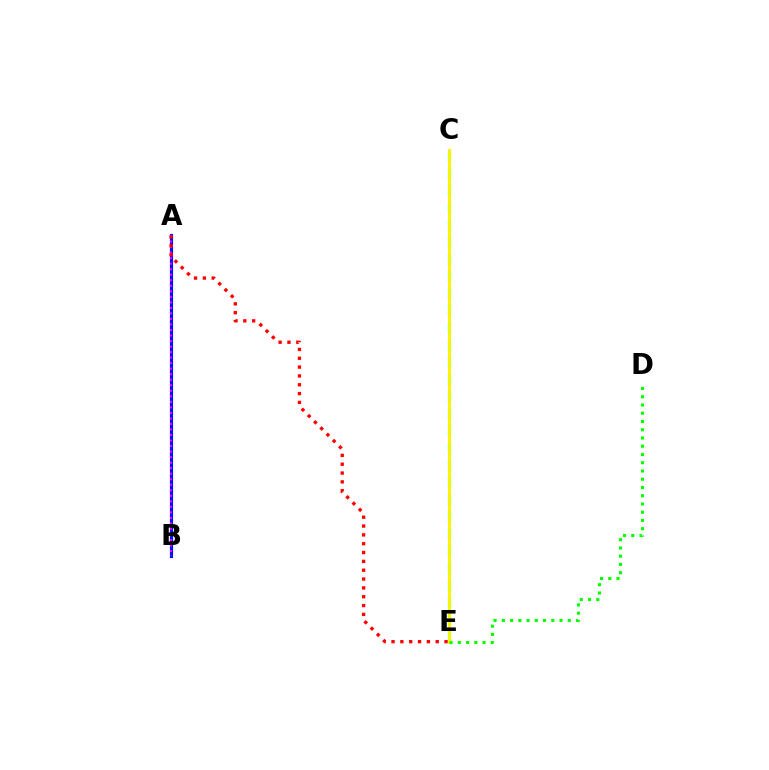{('A', 'B'): [{'color': '#0010ff', 'line_style': 'solid', 'thickness': 2.28}, {'color': '#ee00ff', 'line_style': 'dotted', 'thickness': 1.5}], ('C', 'E'): [{'color': '#00fff6', 'line_style': 'dashed', 'thickness': 2.33}, {'color': '#fcf500', 'line_style': 'solid', 'thickness': 2.11}], ('A', 'E'): [{'color': '#ff0000', 'line_style': 'dotted', 'thickness': 2.4}], ('D', 'E'): [{'color': '#08ff00', 'line_style': 'dotted', 'thickness': 2.24}]}